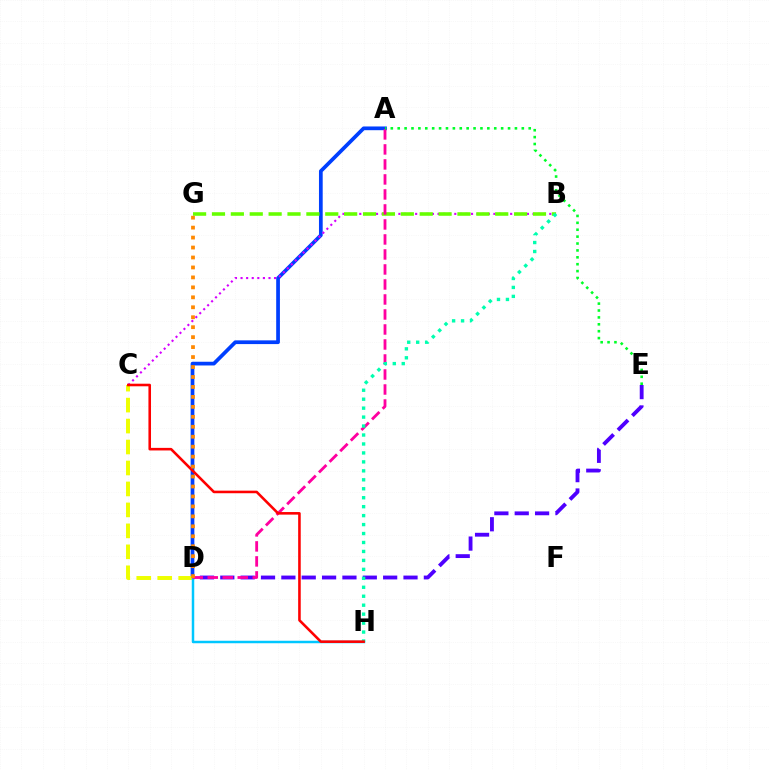{('A', 'D'): [{'color': '#003fff', 'line_style': 'solid', 'thickness': 2.68}, {'color': '#ff00a0', 'line_style': 'dashed', 'thickness': 2.04}], ('C', 'D'): [{'color': '#eeff00', 'line_style': 'dashed', 'thickness': 2.85}], ('D', 'E'): [{'color': '#4f00ff', 'line_style': 'dashed', 'thickness': 2.77}], ('D', 'H'): [{'color': '#00c7ff', 'line_style': 'solid', 'thickness': 1.79}], ('B', 'C'): [{'color': '#d600ff', 'line_style': 'dotted', 'thickness': 1.52}], ('B', 'G'): [{'color': '#66ff00', 'line_style': 'dashed', 'thickness': 2.57}], ('B', 'H'): [{'color': '#00ffaf', 'line_style': 'dotted', 'thickness': 2.43}], ('C', 'H'): [{'color': '#ff0000', 'line_style': 'solid', 'thickness': 1.86}], ('A', 'E'): [{'color': '#00ff27', 'line_style': 'dotted', 'thickness': 1.87}], ('D', 'G'): [{'color': '#ff8800', 'line_style': 'dotted', 'thickness': 2.71}]}